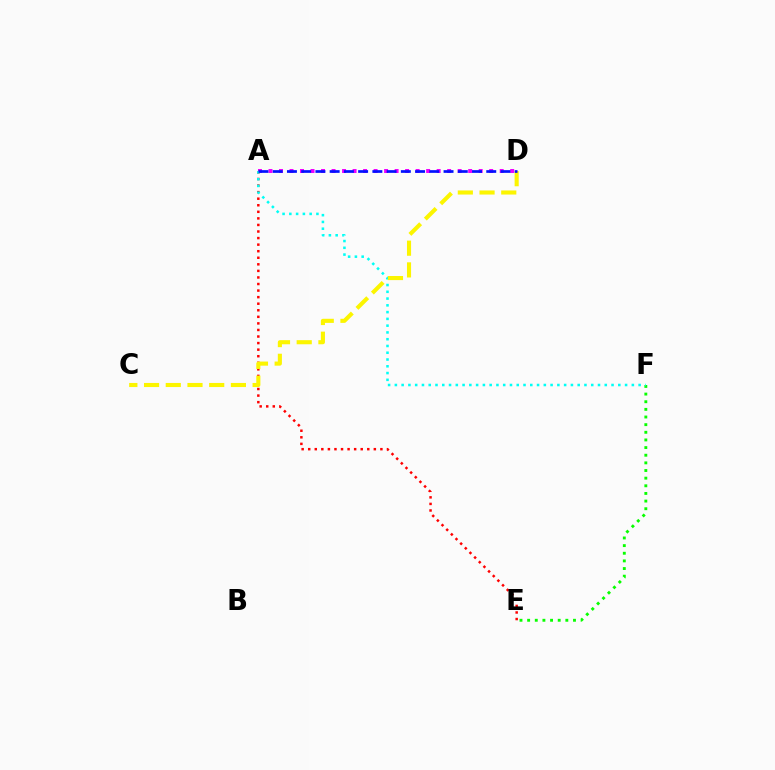{('A', 'E'): [{'color': '#ff0000', 'line_style': 'dotted', 'thickness': 1.78}], ('E', 'F'): [{'color': '#08ff00', 'line_style': 'dotted', 'thickness': 2.08}], ('A', 'D'): [{'color': '#ee00ff', 'line_style': 'dotted', 'thickness': 2.86}, {'color': '#0010ff', 'line_style': 'dashed', 'thickness': 1.93}], ('A', 'F'): [{'color': '#00fff6', 'line_style': 'dotted', 'thickness': 1.84}], ('C', 'D'): [{'color': '#fcf500', 'line_style': 'dashed', 'thickness': 2.95}]}